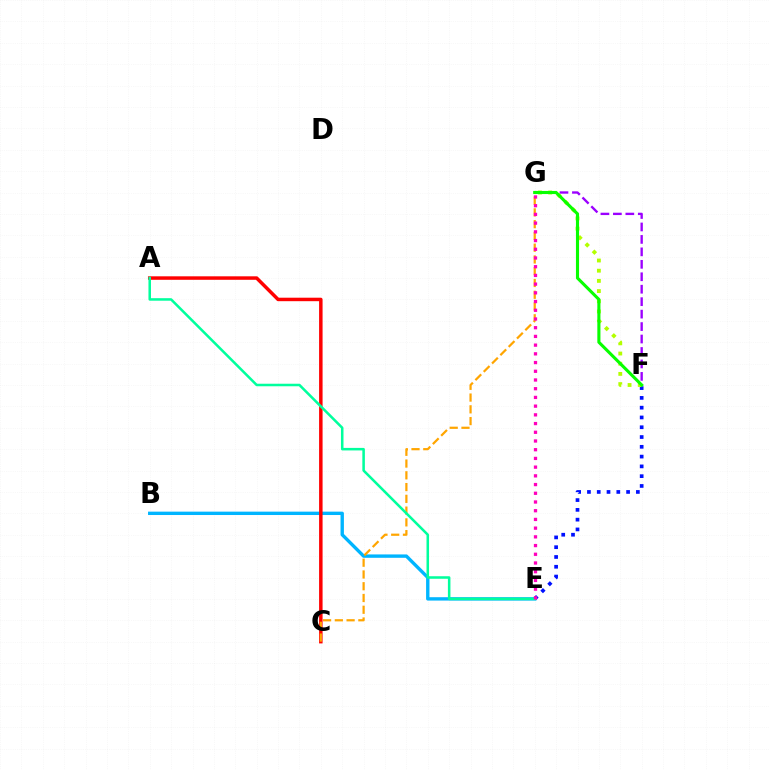{('F', 'G'): [{'color': '#9b00ff', 'line_style': 'dashed', 'thickness': 1.69}, {'color': '#b3ff00', 'line_style': 'dotted', 'thickness': 2.77}, {'color': '#08ff00', 'line_style': 'solid', 'thickness': 2.23}], ('E', 'F'): [{'color': '#0010ff', 'line_style': 'dotted', 'thickness': 2.66}], ('B', 'E'): [{'color': '#00b5ff', 'line_style': 'solid', 'thickness': 2.43}], ('A', 'C'): [{'color': '#ff0000', 'line_style': 'solid', 'thickness': 2.51}], ('C', 'G'): [{'color': '#ffa500', 'line_style': 'dashed', 'thickness': 1.6}], ('A', 'E'): [{'color': '#00ff9d', 'line_style': 'solid', 'thickness': 1.82}], ('E', 'G'): [{'color': '#ff00bd', 'line_style': 'dotted', 'thickness': 2.37}]}